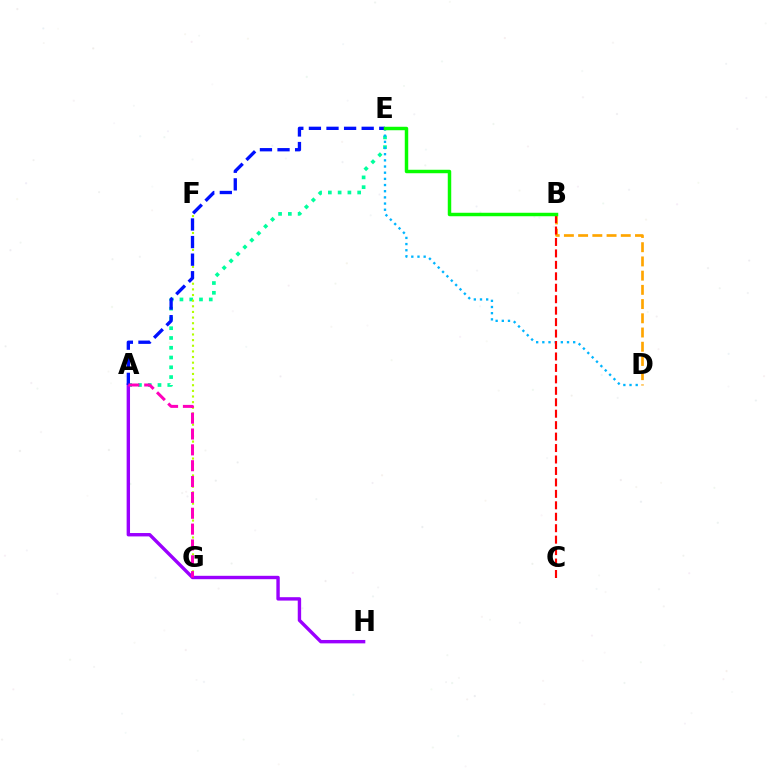{('B', 'D'): [{'color': '#ffa500', 'line_style': 'dashed', 'thickness': 1.93}], ('A', 'E'): [{'color': '#00ff9d', 'line_style': 'dotted', 'thickness': 2.66}, {'color': '#0010ff', 'line_style': 'dashed', 'thickness': 2.39}], ('F', 'G'): [{'color': '#b3ff00', 'line_style': 'dotted', 'thickness': 1.53}], ('A', 'H'): [{'color': '#9b00ff', 'line_style': 'solid', 'thickness': 2.44}], ('D', 'E'): [{'color': '#00b5ff', 'line_style': 'dotted', 'thickness': 1.68}], ('B', 'C'): [{'color': '#ff0000', 'line_style': 'dashed', 'thickness': 1.56}], ('A', 'G'): [{'color': '#ff00bd', 'line_style': 'dashed', 'thickness': 2.15}], ('B', 'E'): [{'color': '#08ff00', 'line_style': 'solid', 'thickness': 2.49}]}